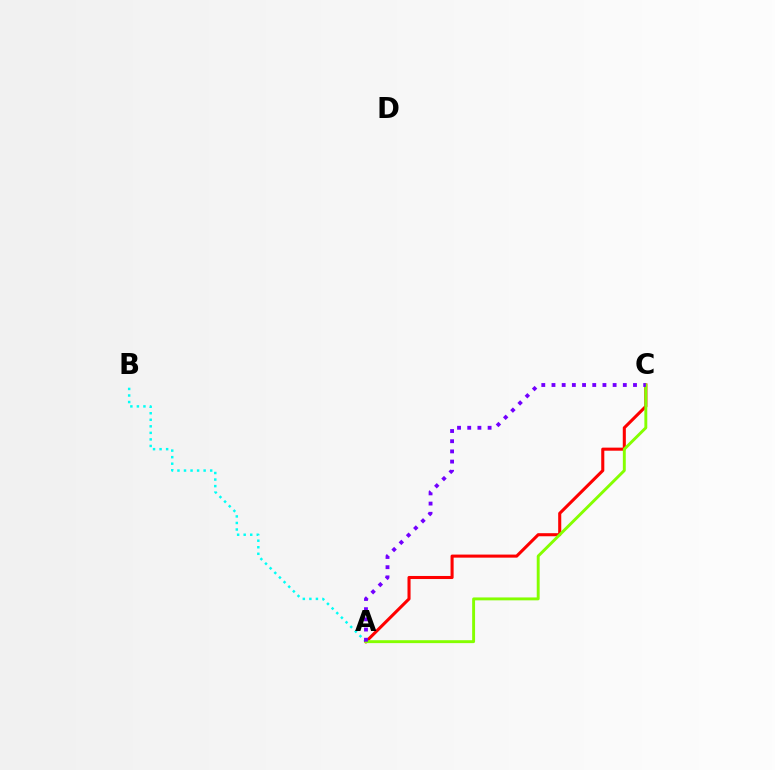{('A', 'B'): [{'color': '#00fff6', 'line_style': 'dotted', 'thickness': 1.78}], ('A', 'C'): [{'color': '#ff0000', 'line_style': 'solid', 'thickness': 2.21}, {'color': '#84ff00', 'line_style': 'solid', 'thickness': 2.09}, {'color': '#7200ff', 'line_style': 'dotted', 'thickness': 2.77}]}